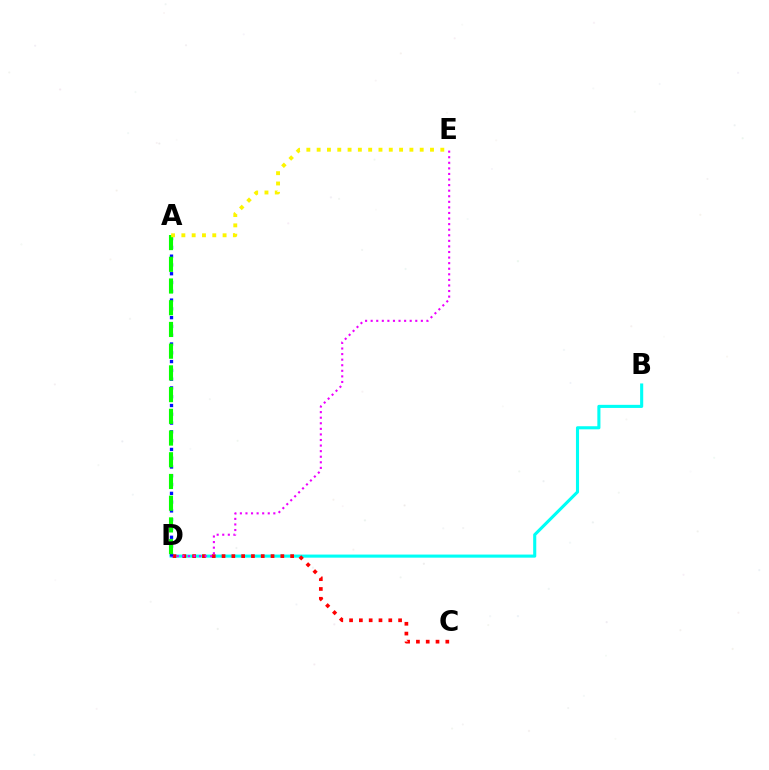{('B', 'D'): [{'color': '#00fff6', 'line_style': 'solid', 'thickness': 2.23}], ('C', 'D'): [{'color': '#ff0000', 'line_style': 'dotted', 'thickness': 2.66}], ('D', 'E'): [{'color': '#ee00ff', 'line_style': 'dotted', 'thickness': 1.51}], ('A', 'D'): [{'color': '#0010ff', 'line_style': 'dotted', 'thickness': 2.39}, {'color': '#08ff00', 'line_style': 'dashed', 'thickness': 2.95}], ('A', 'E'): [{'color': '#fcf500', 'line_style': 'dotted', 'thickness': 2.8}]}